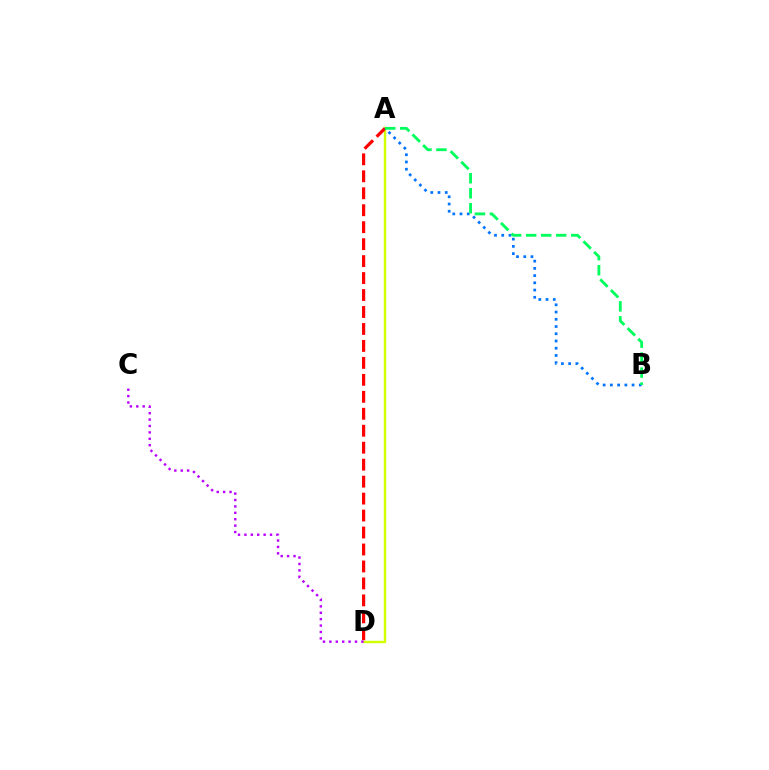{('A', 'D'): [{'color': '#d1ff00', 'line_style': 'solid', 'thickness': 1.74}, {'color': '#ff0000', 'line_style': 'dashed', 'thickness': 2.3}], ('A', 'B'): [{'color': '#0074ff', 'line_style': 'dotted', 'thickness': 1.96}, {'color': '#00ff5c', 'line_style': 'dashed', 'thickness': 2.04}], ('C', 'D'): [{'color': '#b900ff', 'line_style': 'dotted', 'thickness': 1.74}]}